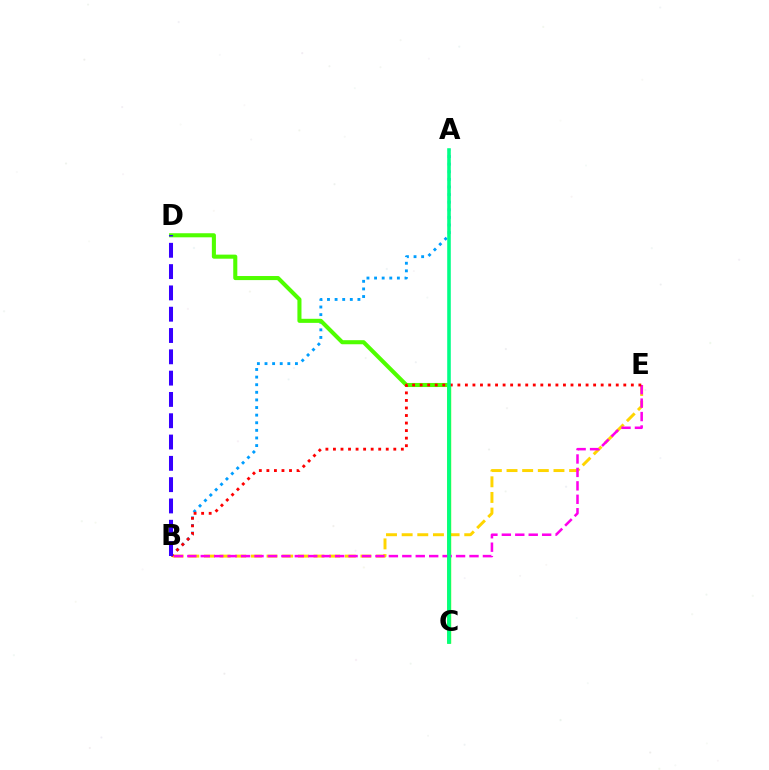{('A', 'B'): [{'color': '#009eff', 'line_style': 'dotted', 'thickness': 2.07}], ('B', 'E'): [{'color': '#ffd500', 'line_style': 'dashed', 'thickness': 2.13}, {'color': '#ff00ed', 'line_style': 'dashed', 'thickness': 1.83}, {'color': '#ff0000', 'line_style': 'dotted', 'thickness': 2.05}], ('C', 'D'): [{'color': '#4fff00', 'line_style': 'solid', 'thickness': 2.93}], ('B', 'D'): [{'color': '#3700ff', 'line_style': 'dashed', 'thickness': 2.89}], ('A', 'C'): [{'color': '#00ff86', 'line_style': 'solid', 'thickness': 2.58}]}